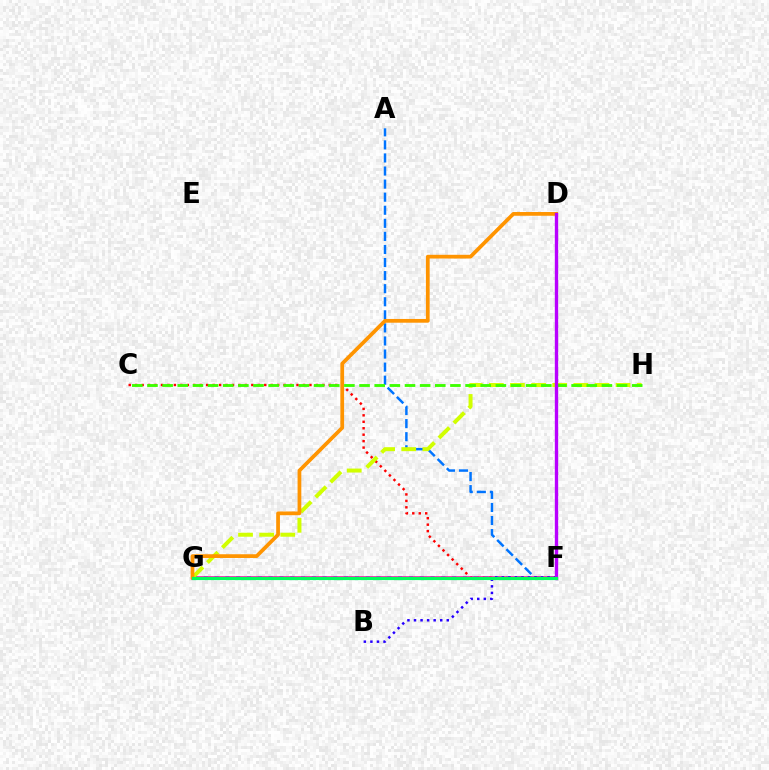{('A', 'F'): [{'color': '#0074ff', 'line_style': 'dashed', 'thickness': 1.78}], ('C', 'F'): [{'color': '#ff0000', 'line_style': 'dotted', 'thickness': 1.75}], ('F', 'G'): [{'color': '#00fff6', 'line_style': 'dotted', 'thickness': 2.93}, {'color': '#ff00ac', 'line_style': 'solid', 'thickness': 2.54}, {'color': '#00ff5c', 'line_style': 'solid', 'thickness': 2.29}], ('G', 'H'): [{'color': '#d1ff00', 'line_style': 'dashed', 'thickness': 2.87}], ('B', 'F'): [{'color': '#2500ff', 'line_style': 'dotted', 'thickness': 1.78}], ('D', 'G'): [{'color': '#ff9400', 'line_style': 'solid', 'thickness': 2.69}], ('C', 'H'): [{'color': '#3dff00', 'line_style': 'dashed', 'thickness': 2.06}], ('D', 'F'): [{'color': '#b900ff', 'line_style': 'solid', 'thickness': 2.42}]}